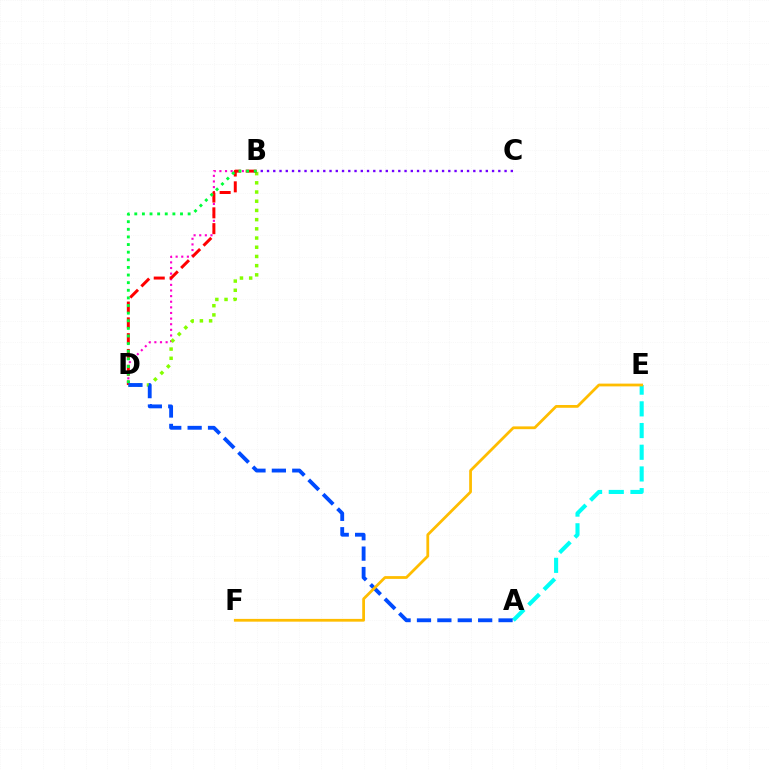{('B', 'D'): [{'color': '#ff00cf', 'line_style': 'dotted', 'thickness': 1.53}, {'color': '#84ff00', 'line_style': 'dotted', 'thickness': 2.5}, {'color': '#ff0000', 'line_style': 'dashed', 'thickness': 2.15}, {'color': '#00ff39', 'line_style': 'dotted', 'thickness': 2.07}], ('A', 'E'): [{'color': '#00fff6', 'line_style': 'dashed', 'thickness': 2.95}], ('A', 'D'): [{'color': '#004bff', 'line_style': 'dashed', 'thickness': 2.77}], ('B', 'C'): [{'color': '#7200ff', 'line_style': 'dotted', 'thickness': 1.7}], ('E', 'F'): [{'color': '#ffbd00', 'line_style': 'solid', 'thickness': 2.0}]}